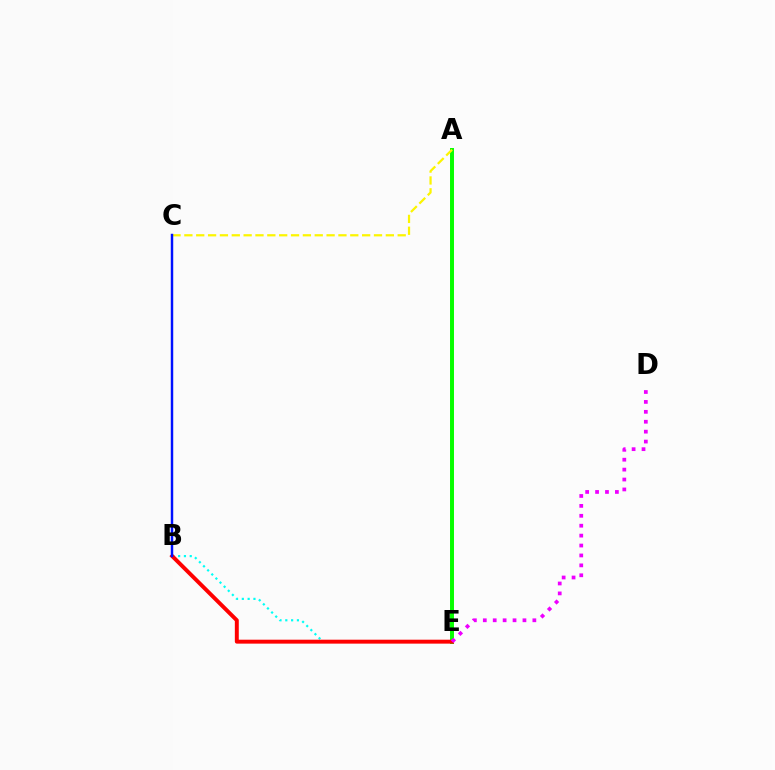{('A', 'E'): [{'color': '#08ff00', 'line_style': 'solid', 'thickness': 2.85}], ('B', 'E'): [{'color': '#00fff6', 'line_style': 'dotted', 'thickness': 1.58}, {'color': '#ff0000', 'line_style': 'solid', 'thickness': 2.83}], ('D', 'E'): [{'color': '#ee00ff', 'line_style': 'dotted', 'thickness': 2.69}], ('A', 'C'): [{'color': '#fcf500', 'line_style': 'dashed', 'thickness': 1.61}], ('B', 'C'): [{'color': '#0010ff', 'line_style': 'solid', 'thickness': 1.77}]}